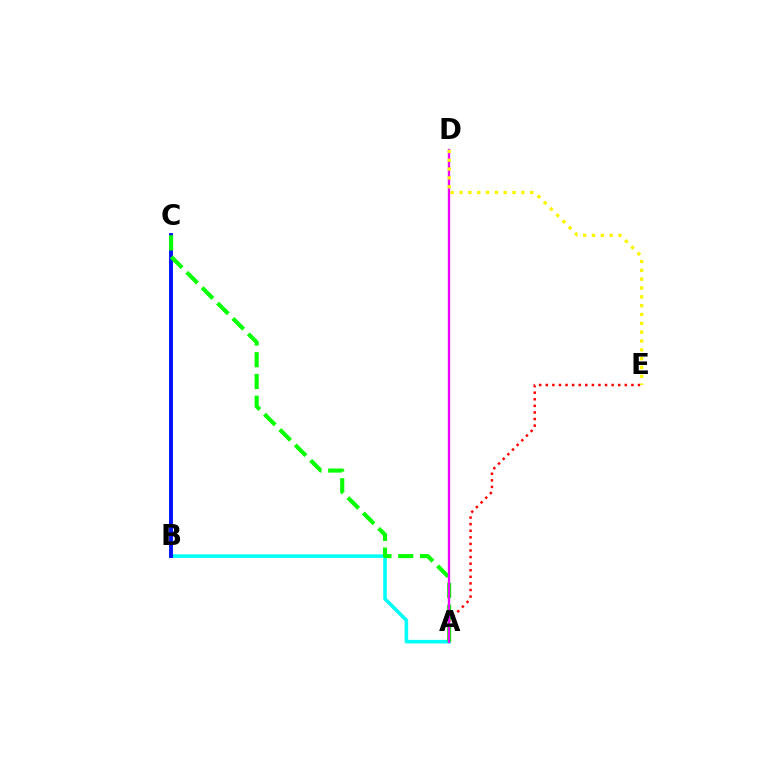{('A', 'B'): [{'color': '#00fff6', 'line_style': 'solid', 'thickness': 2.57}], ('A', 'E'): [{'color': '#ff0000', 'line_style': 'dotted', 'thickness': 1.79}], ('B', 'C'): [{'color': '#0010ff', 'line_style': 'solid', 'thickness': 2.79}], ('A', 'C'): [{'color': '#08ff00', 'line_style': 'dashed', 'thickness': 2.96}], ('A', 'D'): [{'color': '#ee00ff', 'line_style': 'solid', 'thickness': 1.68}], ('D', 'E'): [{'color': '#fcf500', 'line_style': 'dotted', 'thickness': 2.4}]}